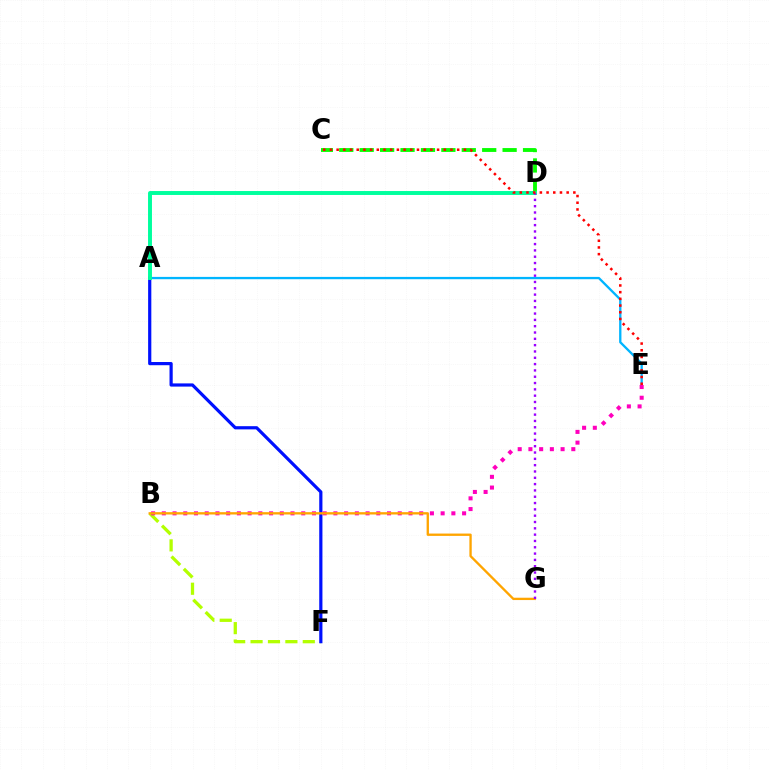{('B', 'F'): [{'color': '#b3ff00', 'line_style': 'dashed', 'thickness': 2.37}], ('A', 'E'): [{'color': '#00b5ff', 'line_style': 'solid', 'thickness': 1.66}], ('A', 'F'): [{'color': '#0010ff', 'line_style': 'solid', 'thickness': 2.3}], ('B', 'E'): [{'color': '#ff00bd', 'line_style': 'dotted', 'thickness': 2.91}], ('C', 'D'): [{'color': '#08ff00', 'line_style': 'dashed', 'thickness': 2.77}], ('A', 'D'): [{'color': '#00ff9d', 'line_style': 'solid', 'thickness': 2.83}], ('B', 'G'): [{'color': '#ffa500', 'line_style': 'solid', 'thickness': 1.68}], ('D', 'G'): [{'color': '#9b00ff', 'line_style': 'dotted', 'thickness': 1.72}], ('C', 'E'): [{'color': '#ff0000', 'line_style': 'dotted', 'thickness': 1.82}]}